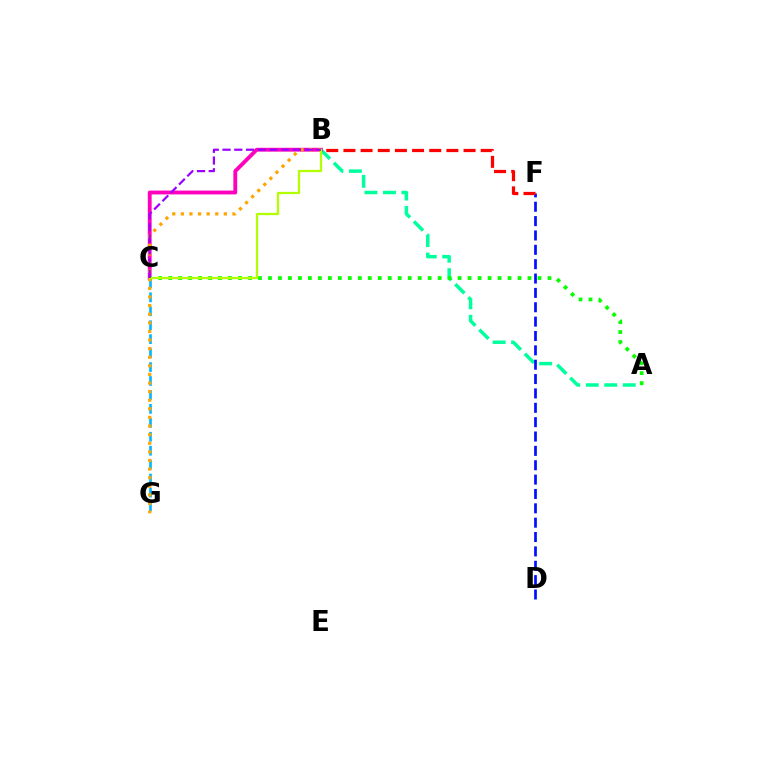{('C', 'G'): [{'color': '#00b5ff', 'line_style': 'dashed', 'thickness': 1.89}], ('A', 'B'): [{'color': '#00ff9d', 'line_style': 'dashed', 'thickness': 2.51}], ('B', 'C'): [{'color': '#ff00bd', 'line_style': 'solid', 'thickness': 2.77}, {'color': '#b3ff00', 'line_style': 'solid', 'thickness': 1.63}, {'color': '#9b00ff', 'line_style': 'dashed', 'thickness': 1.59}], ('A', 'C'): [{'color': '#08ff00', 'line_style': 'dotted', 'thickness': 2.71}], ('D', 'F'): [{'color': '#0010ff', 'line_style': 'dashed', 'thickness': 1.95}], ('B', 'G'): [{'color': '#ffa500', 'line_style': 'dotted', 'thickness': 2.34}], ('B', 'F'): [{'color': '#ff0000', 'line_style': 'dashed', 'thickness': 2.33}]}